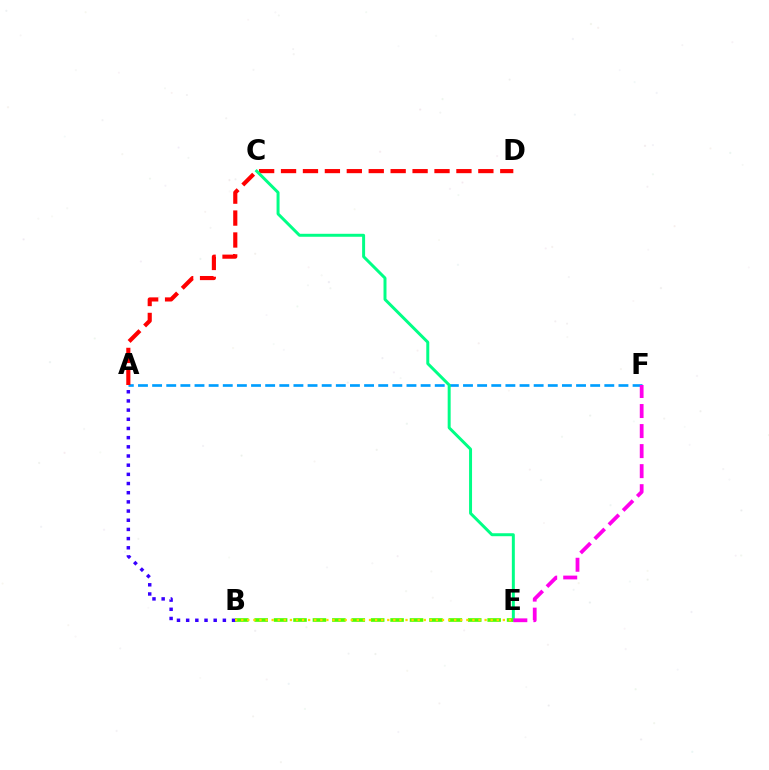{('A', 'F'): [{'color': '#009eff', 'line_style': 'dashed', 'thickness': 1.92}], ('A', 'D'): [{'color': '#ff0000', 'line_style': 'dashed', 'thickness': 2.98}], ('C', 'E'): [{'color': '#00ff86', 'line_style': 'solid', 'thickness': 2.14}], ('E', 'F'): [{'color': '#ff00ed', 'line_style': 'dashed', 'thickness': 2.72}], ('B', 'E'): [{'color': '#4fff00', 'line_style': 'dashed', 'thickness': 2.64}, {'color': '#ffd500', 'line_style': 'dotted', 'thickness': 1.65}], ('A', 'B'): [{'color': '#3700ff', 'line_style': 'dotted', 'thickness': 2.49}]}